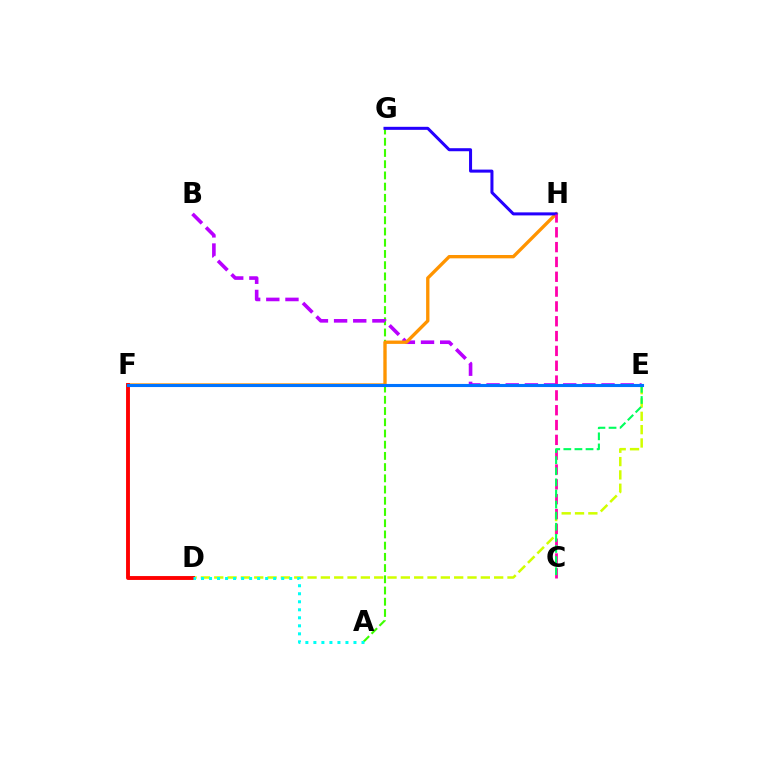{('A', 'G'): [{'color': '#3dff00', 'line_style': 'dashed', 'thickness': 1.52}], ('B', 'E'): [{'color': '#b900ff', 'line_style': 'dashed', 'thickness': 2.6}], ('D', 'E'): [{'color': '#d1ff00', 'line_style': 'dashed', 'thickness': 1.81}], ('F', 'H'): [{'color': '#ff9400', 'line_style': 'solid', 'thickness': 2.4}], ('G', 'H'): [{'color': '#2500ff', 'line_style': 'solid', 'thickness': 2.18}], ('D', 'F'): [{'color': '#ff0000', 'line_style': 'solid', 'thickness': 2.8}], ('C', 'H'): [{'color': '#ff00ac', 'line_style': 'dashed', 'thickness': 2.01}], ('C', 'E'): [{'color': '#00ff5c', 'line_style': 'dashed', 'thickness': 1.51}], ('E', 'F'): [{'color': '#0074ff', 'line_style': 'solid', 'thickness': 2.22}], ('A', 'D'): [{'color': '#00fff6', 'line_style': 'dotted', 'thickness': 2.18}]}